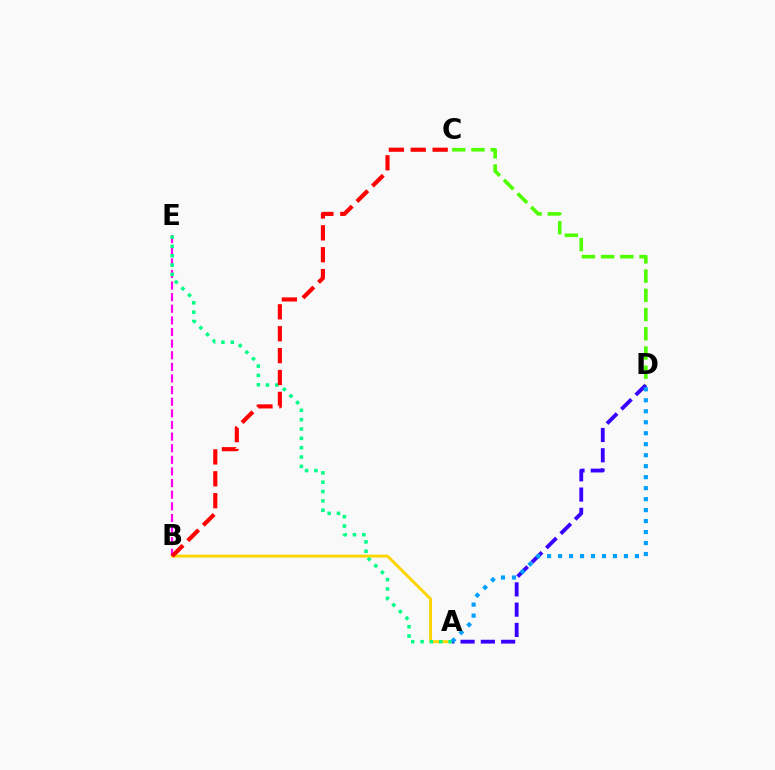{('A', 'B'): [{'color': '#ffd500', 'line_style': 'solid', 'thickness': 2.1}], ('A', 'D'): [{'color': '#3700ff', 'line_style': 'dashed', 'thickness': 2.75}, {'color': '#009eff', 'line_style': 'dotted', 'thickness': 2.98}], ('B', 'E'): [{'color': '#ff00ed', 'line_style': 'dashed', 'thickness': 1.58}], ('A', 'E'): [{'color': '#00ff86', 'line_style': 'dotted', 'thickness': 2.54}], ('B', 'C'): [{'color': '#ff0000', 'line_style': 'dashed', 'thickness': 2.97}], ('C', 'D'): [{'color': '#4fff00', 'line_style': 'dashed', 'thickness': 2.61}]}